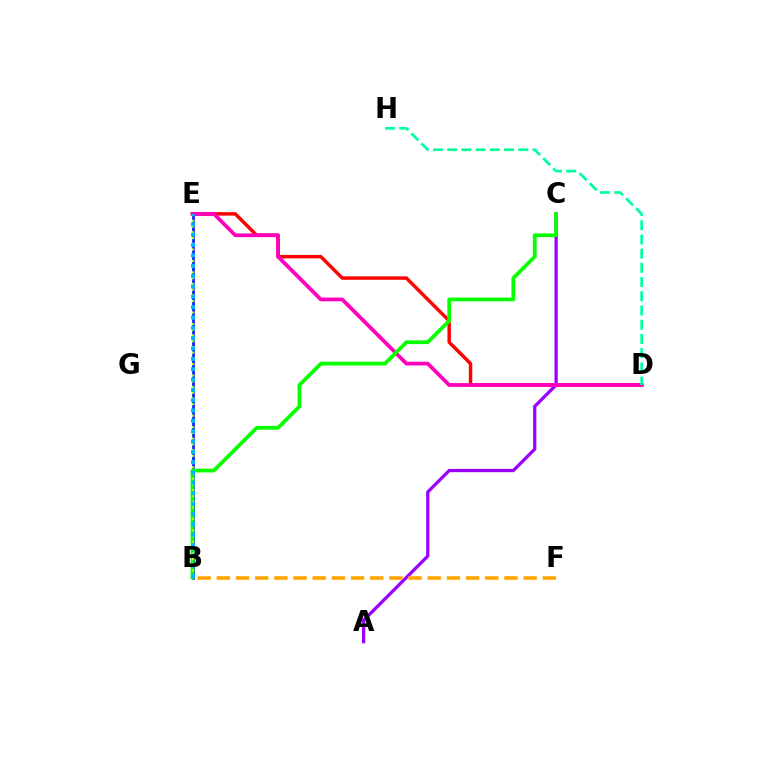{('B', 'E'): [{'color': '#0010ff', 'line_style': 'solid', 'thickness': 1.85}, {'color': '#b3ff00', 'line_style': 'dotted', 'thickness': 1.56}, {'color': '#00b5ff', 'line_style': 'dotted', 'thickness': 2.81}], ('D', 'E'): [{'color': '#ff0000', 'line_style': 'solid', 'thickness': 2.48}, {'color': '#ff00bd', 'line_style': 'solid', 'thickness': 2.71}], ('A', 'C'): [{'color': '#9b00ff', 'line_style': 'solid', 'thickness': 2.35}], ('D', 'H'): [{'color': '#00ff9d', 'line_style': 'dashed', 'thickness': 1.93}], ('B', 'C'): [{'color': '#08ff00', 'line_style': 'solid', 'thickness': 2.71}], ('B', 'F'): [{'color': '#ffa500', 'line_style': 'dashed', 'thickness': 2.6}]}